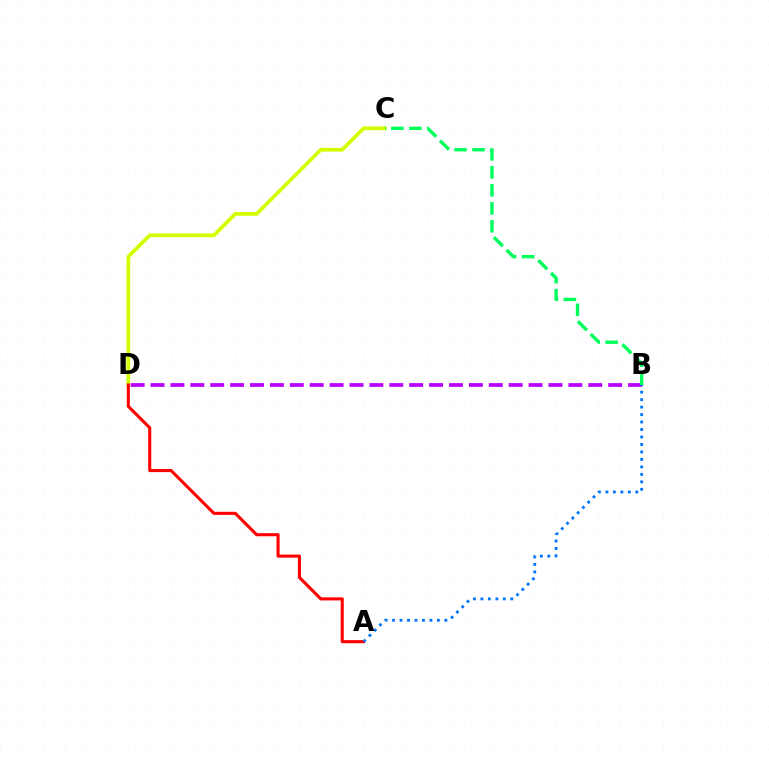{('C', 'D'): [{'color': '#d1ff00', 'line_style': 'solid', 'thickness': 2.71}], ('B', 'D'): [{'color': '#b900ff', 'line_style': 'dashed', 'thickness': 2.7}], ('B', 'C'): [{'color': '#00ff5c', 'line_style': 'dashed', 'thickness': 2.45}], ('A', 'D'): [{'color': '#ff0000', 'line_style': 'solid', 'thickness': 2.22}], ('A', 'B'): [{'color': '#0074ff', 'line_style': 'dotted', 'thickness': 2.03}]}